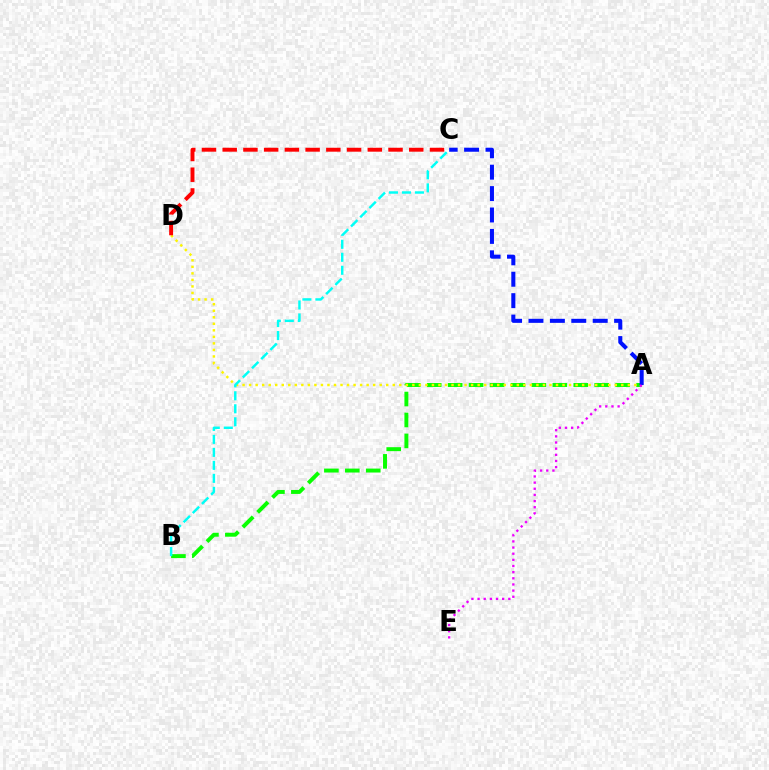{('A', 'B'): [{'color': '#08ff00', 'line_style': 'dashed', 'thickness': 2.84}], ('A', 'D'): [{'color': '#fcf500', 'line_style': 'dotted', 'thickness': 1.77}], ('A', 'C'): [{'color': '#0010ff', 'line_style': 'dashed', 'thickness': 2.91}], ('C', 'D'): [{'color': '#ff0000', 'line_style': 'dashed', 'thickness': 2.82}], ('B', 'C'): [{'color': '#00fff6', 'line_style': 'dashed', 'thickness': 1.76}], ('A', 'E'): [{'color': '#ee00ff', 'line_style': 'dotted', 'thickness': 1.67}]}